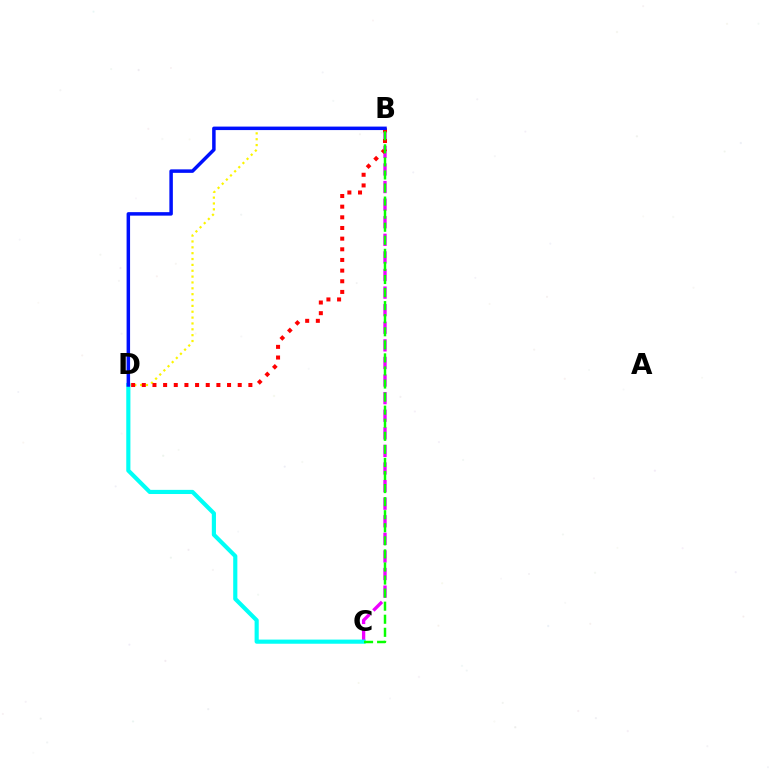{('B', 'C'): [{'color': '#ee00ff', 'line_style': 'dashed', 'thickness': 2.39}, {'color': '#08ff00', 'line_style': 'dashed', 'thickness': 1.78}], ('B', 'D'): [{'color': '#fcf500', 'line_style': 'dotted', 'thickness': 1.59}, {'color': '#ff0000', 'line_style': 'dotted', 'thickness': 2.9}, {'color': '#0010ff', 'line_style': 'solid', 'thickness': 2.51}], ('C', 'D'): [{'color': '#00fff6', 'line_style': 'solid', 'thickness': 2.99}]}